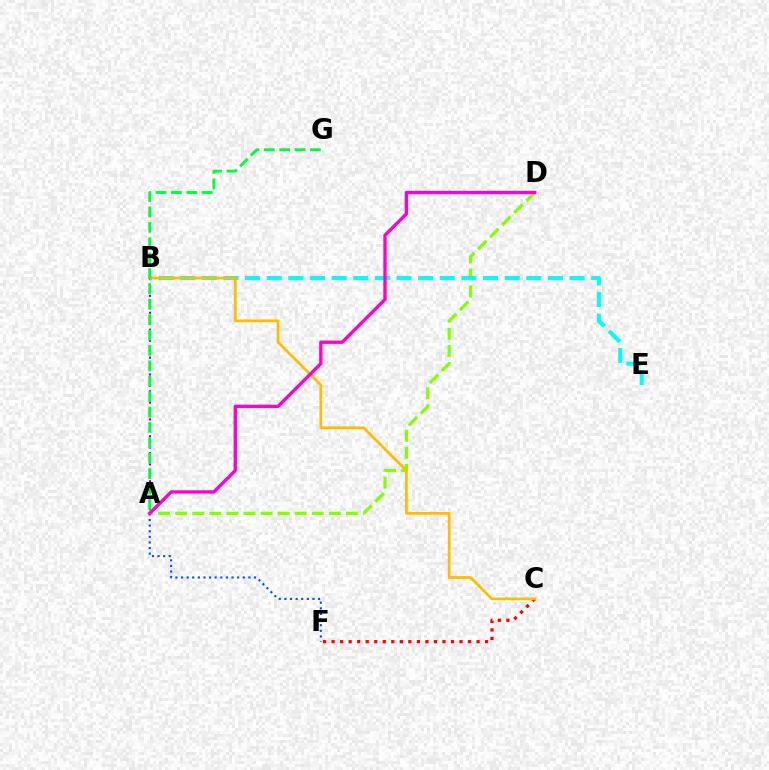{('A', 'B'): [{'color': '#7200ff', 'line_style': 'dotted', 'thickness': 1.53}], ('A', 'F'): [{'color': '#004bff', 'line_style': 'dotted', 'thickness': 1.52}], ('A', 'D'): [{'color': '#84ff00', 'line_style': 'dashed', 'thickness': 2.32}, {'color': '#ff00cf', 'line_style': 'solid', 'thickness': 2.4}], ('C', 'F'): [{'color': '#ff0000', 'line_style': 'dotted', 'thickness': 2.32}], ('B', 'E'): [{'color': '#00fff6', 'line_style': 'dashed', 'thickness': 2.94}], ('B', 'C'): [{'color': '#ffbd00', 'line_style': 'solid', 'thickness': 1.99}], ('A', 'G'): [{'color': '#00ff39', 'line_style': 'dashed', 'thickness': 2.09}]}